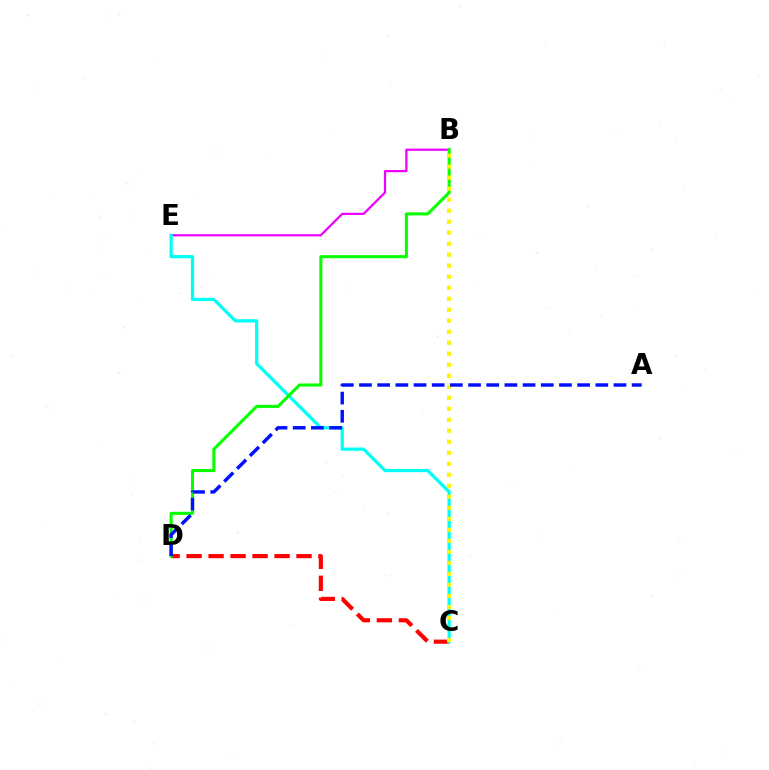{('C', 'D'): [{'color': '#ff0000', 'line_style': 'dashed', 'thickness': 2.99}], ('B', 'E'): [{'color': '#ee00ff', 'line_style': 'solid', 'thickness': 1.61}], ('C', 'E'): [{'color': '#00fff6', 'line_style': 'solid', 'thickness': 2.33}], ('B', 'D'): [{'color': '#08ff00', 'line_style': 'solid', 'thickness': 2.21}], ('B', 'C'): [{'color': '#fcf500', 'line_style': 'dotted', 'thickness': 2.99}], ('A', 'D'): [{'color': '#0010ff', 'line_style': 'dashed', 'thickness': 2.47}]}